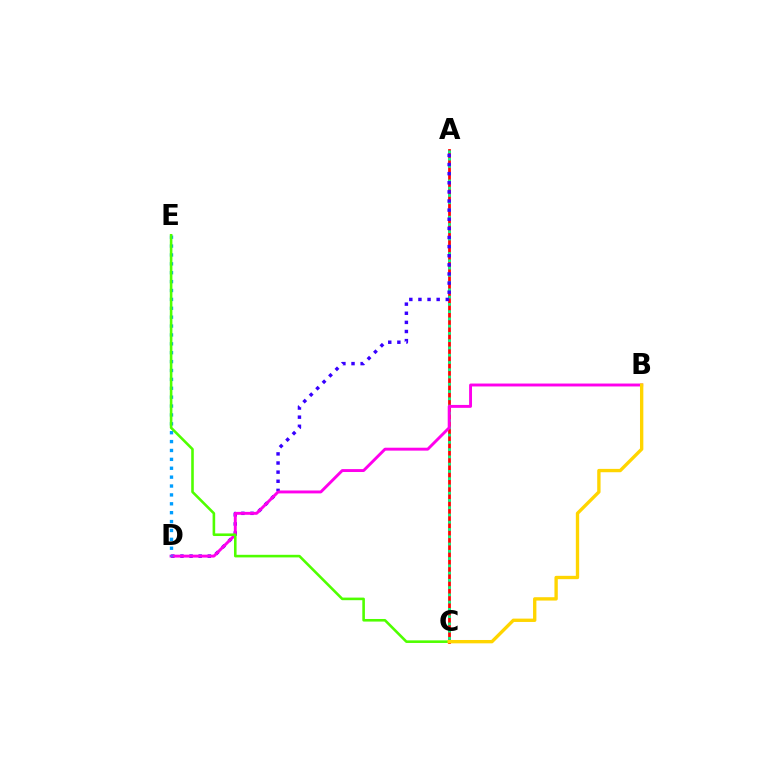{('A', 'C'): [{'color': '#ff0000', 'line_style': 'solid', 'thickness': 1.98}, {'color': '#00ff86', 'line_style': 'dotted', 'thickness': 1.97}], ('A', 'D'): [{'color': '#3700ff', 'line_style': 'dotted', 'thickness': 2.48}], ('B', 'D'): [{'color': '#ff00ed', 'line_style': 'solid', 'thickness': 2.1}], ('D', 'E'): [{'color': '#009eff', 'line_style': 'dotted', 'thickness': 2.41}], ('C', 'E'): [{'color': '#4fff00', 'line_style': 'solid', 'thickness': 1.87}], ('B', 'C'): [{'color': '#ffd500', 'line_style': 'solid', 'thickness': 2.41}]}